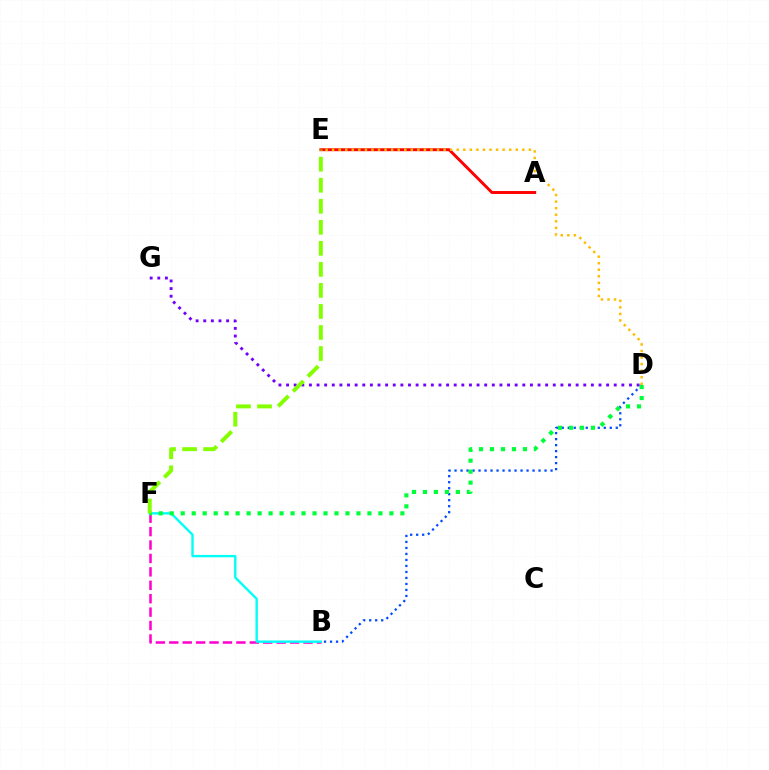{('B', 'D'): [{'color': '#004bff', 'line_style': 'dotted', 'thickness': 1.63}], ('B', 'F'): [{'color': '#ff00cf', 'line_style': 'dashed', 'thickness': 1.82}, {'color': '#00fff6', 'line_style': 'solid', 'thickness': 1.71}], ('D', 'G'): [{'color': '#7200ff', 'line_style': 'dotted', 'thickness': 2.07}], ('A', 'E'): [{'color': '#ff0000', 'line_style': 'solid', 'thickness': 2.11}], ('D', 'F'): [{'color': '#00ff39', 'line_style': 'dotted', 'thickness': 2.98}], ('E', 'F'): [{'color': '#84ff00', 'line_style': 'dashed', 'thickness': 2.86}], ('D', 'E'): [{'color': '#ffbd00', 'line_style': 'dotted', 'thickness': 1.78}]}